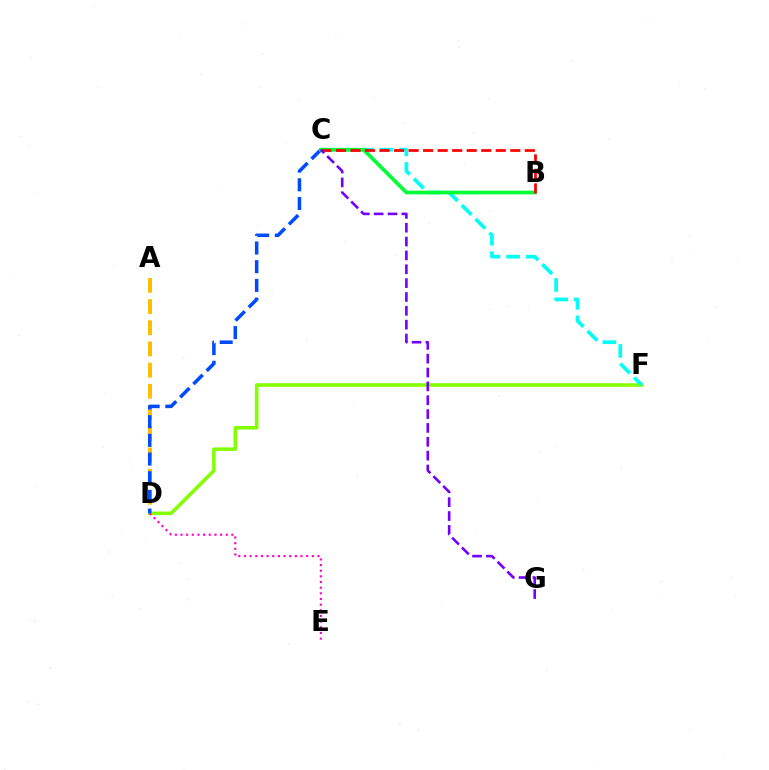{('A', 'D'): [{'color': '#ffbd00', 'line_style': 'dashed', 'thickness': 2.88}], ('D', 'F'): [{'color': '#84ff00', 'line_style': 'solid', 'thickness': 2.56}], ('C', 'F'): [{'color': '#00fff6', 'line_style': 'dashed', 'thickness': 2.66}], ('D', 'E'): [{'color': '#ff00cf', 'line_style': 'dotted', 'thickness': 1.54}], ('C', 'D'): [{'color': '#004bff', 'line_style': 'dashed', 'thickness': 2.54}], ('B', 'C'): [{'color': '#00ff39', 'line_style': 'solid', 'thickness': 2.65}, {'color': '#ff0000', 'line_style': 'dashed', 'thickness': 1.97}], ('C', 'G'): [{'color': '#7200ff', 'line_style': 'dashed', 'thickness': 1.88}]}